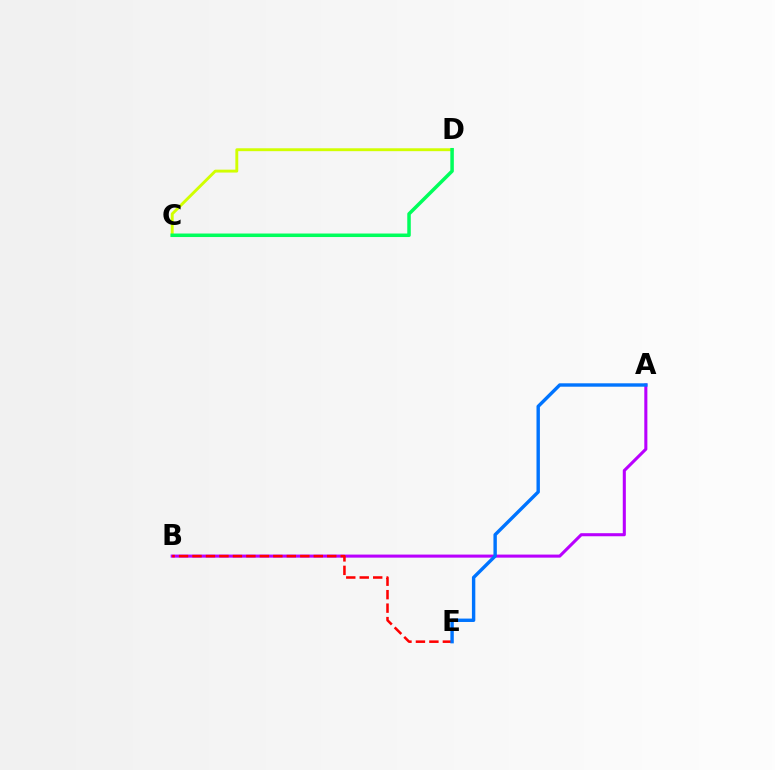{('C', 'D'): [{'color': '#d1ff00', 'line_style': 'solid', 'thickness': 2.08}, {'color': '#00ff5c', 'line_style': 'solid', 'thickness': 2.53}], ('A', 'B'): [{'color': '#b900ff', 'line_style': 'solid', 'thickness': 2.21}], ('B', 'E'): [{'color': '#ff0000', 'line_style': 'dashed', 'thickness': 1.83}], ('A', 'E'): [{'color': '#0074ff', 'line_style': 'solid', 'thickness': 2.45}]}